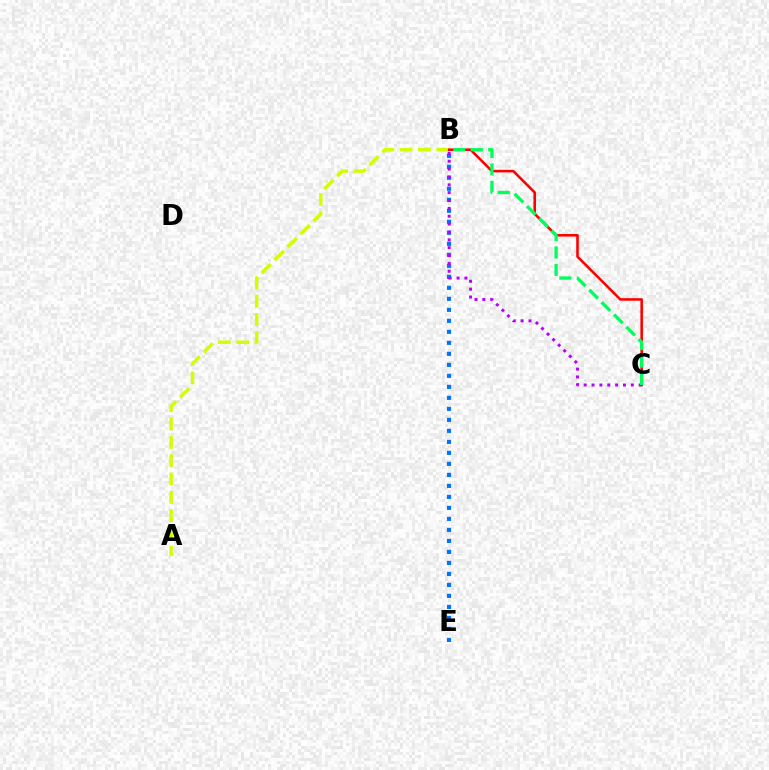{('A', 'B'): [{'color': '#d1ff00', 'line_style': 'dashed', 'thickness': 2.49}], ('B', 'E'): [{'color': '#0074ff', 'line_style': 'dotted', 'thickness': 2.99}], ('B', 'C'): [{'color': '#ff0000', 'line_style': 'solid', 'thickness': 1.85}, {'color': '#b900ff', 'line_style': 'dotted', 'thickness': 2.14}, {'color': '#00ff5c', 'line_style': 'dashed', 'thickness': 2.37}]}